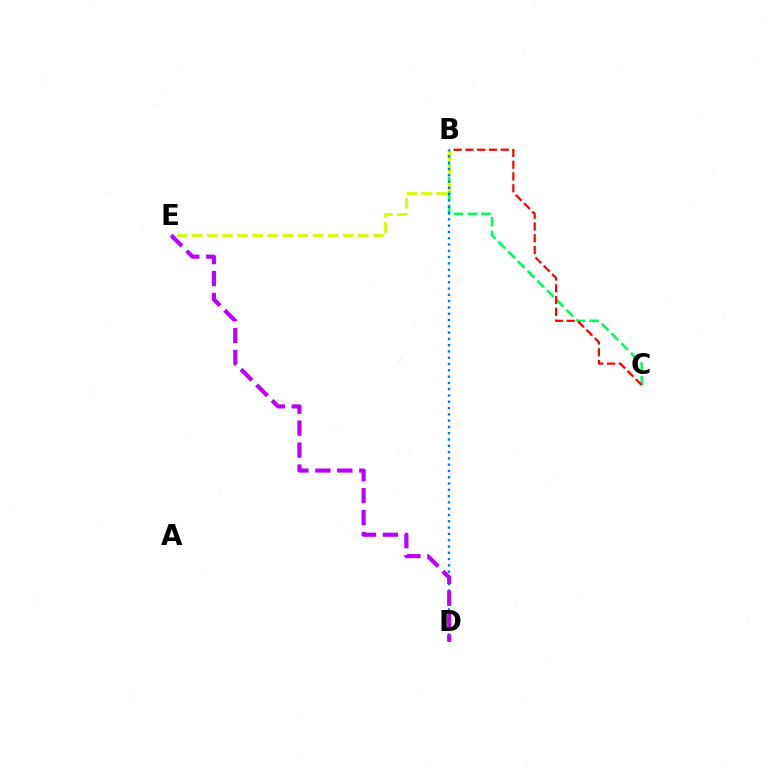{('B', 'C'): [{'color': '#00ff5c', 'line_style': 'dashed', 'thickness': 1.87}, {'color': '#ff0000', 'line_style': 'dashed', 'thickness': 1.6}], ('B', 'E'): [{'color': '#d1ff00', 'line_style': 'dashed', 'thickness': 2.05}], ('B', 'D'): [{'color': '#0074ff', 'line_style': 'dotted', 'thickness': 1.71}], ('D', 'E'): [{'color': '#b900ff', 'line_style': 'dashed', 'thickness': 2.98}]}